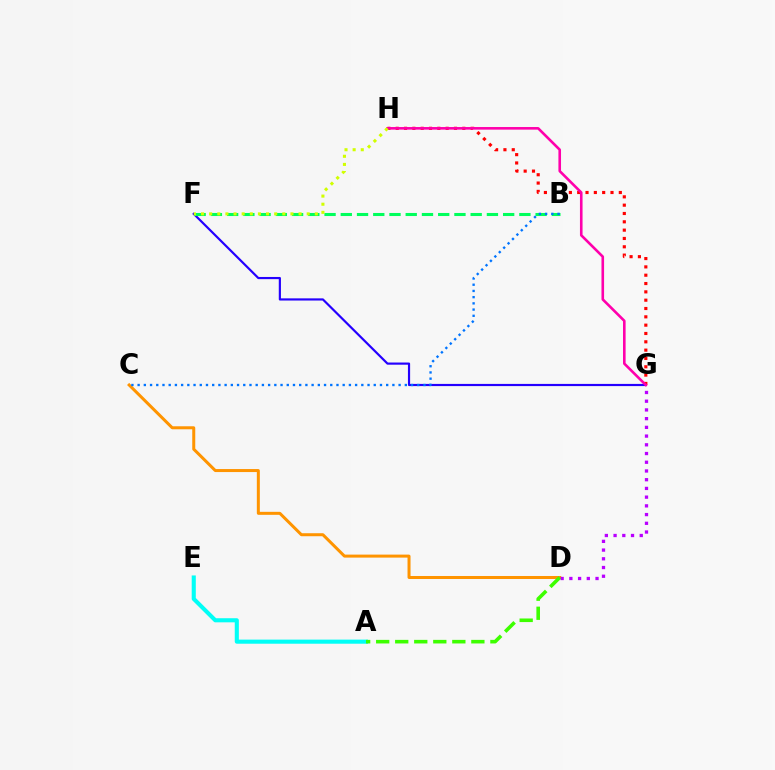{('G', 'H'): [{'color': '#ff0000', 'line_style': 'dotted', 'thickness': 2.26}, {'color': '#ff00ac', 'line_style': 'solid', 'thickness': 1.87}], ('C', 'D'): [{'color': '#ff9400', 'line_style': 'solid', 'thickness': 2.17}], ('D', 'G'): [{'color': '#b900ff', 'line_style': 'dotted', 'thickness': 2.37}], ('F', 'G'): [{'color': '#2500ff', 'line_style': 'solid', 'thickness': 1.57}], ('B', 'F'): [{'color': '#00ff5c', 'line_style': 'dashed', 'thickness': 2.21}], ('A', 'E'): [{'color': '#00fff6', 'line_style': 'solid', 'thickness': 2.95}], ('B', 'C'): [{'color': '#0074ff', 'line_style': 'dotted', 'thickness': 1.69}], ('F', 'H'): [{'color': '#d1ff00', 'line_style': 'dotted', 'thickness': 2.21}], ('A', 'D'): [{'color': '#3dff00', 'line_style': 'dashed', 'thickness': 2.59}]}